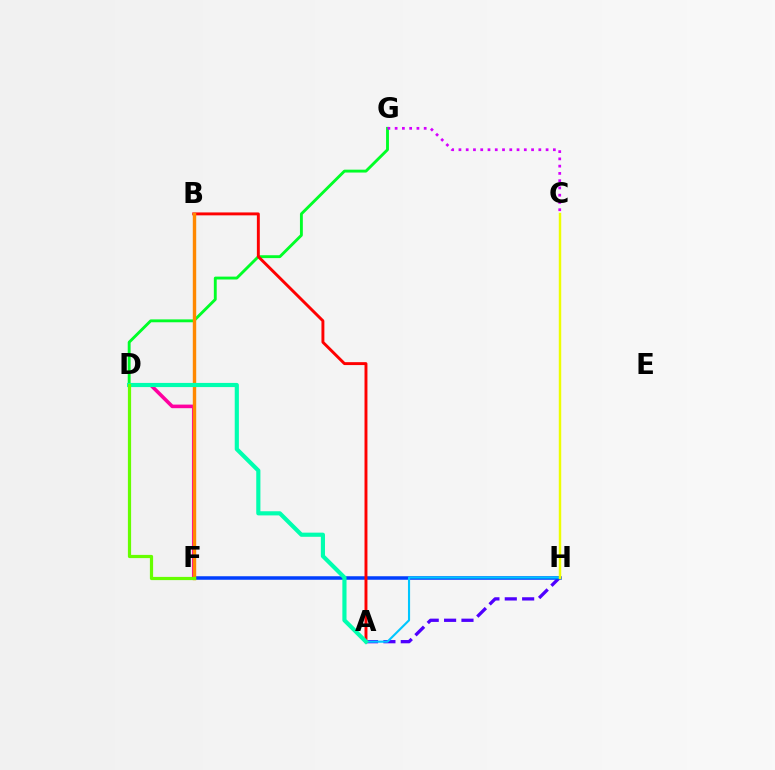{('A', 'H'): [{'color': '#4f00ff', 'line_style': 'dashed', 'thickness': 2.36}, {'color': '#00c7ff', 'line_style': 'solid', 'thickness': 1.53}], ('F', 'H'): [{'color': '#003fff', 'line_style': 'solid', 'thickness': 2.53}], ('D', 'F'): [{'color': '#ff00a0', 'line_style': 'solid', 'thickness': 2.59}, {'color': '#66ff00', 'line_style': 'solid', 'thickness': 2.31}], ('D', 'G'): [{'color': '#00ff27', 'line_style': 'solid', 'thickness': 2.07}], ('C', 'H'): [{'color': '#eeff00', 'line_style': 'solid', 'thickness': 1.77}], ('C', 'G'): [{'color': '#d600ff', 'line_style': 'dotted', 'thickness': 1.97}], ('A', 'B'): [{'color': '#ff0000', 'line_style': 'solid', 'thickness': 2.1}], ('B', 'F'): [{'color': '#ff8800', 'line_style': 'solid', 'thickness': 2.45}], ('A', 'D'): [{'color': '#00ffaf', 'line_style': 'solid', 'thickness': 2.99}]}